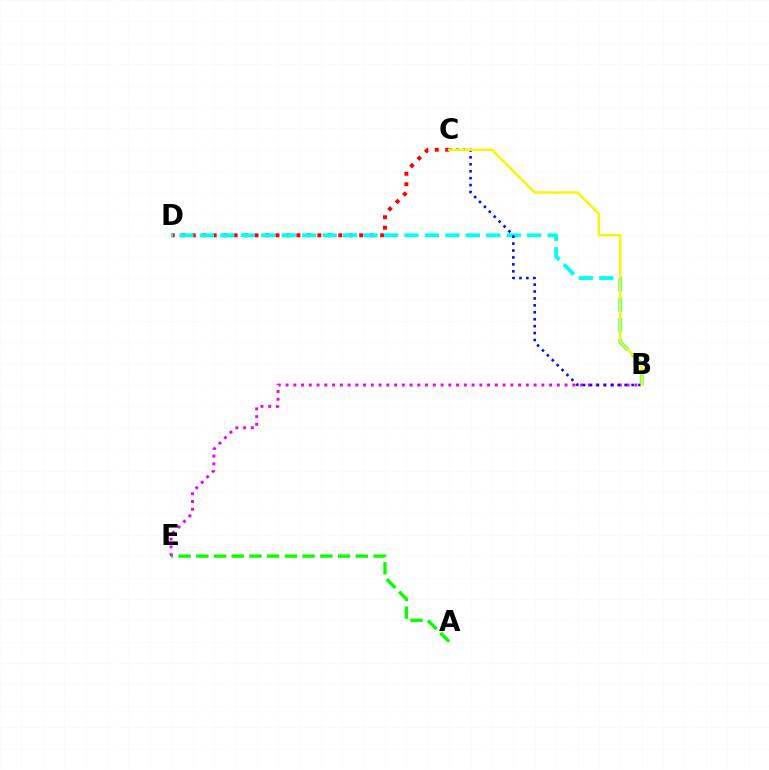{('C', 'D'): [{'color': '#ff0000', 'line_style': 'dotted', 'thickness': 2.84}], ('A', 'E'): [{'color': '#08ff00', 'line_style': 'dashed', 'thickness': 2.41}], ('B', 'D'): [{'color': '#00fff6', 'line_style': 'dashed', 'thickness': 2.78}], ('B', 'E'): [{'color': '#ee00ff', 'line_style': 'dotted', 'thickness': 2.11}], ('B', 'C'): [{'color': '#0010ff', 'line_style': 'dotted', 'thickness': 1.88}, {'color': '#fcf500', 'line_style': 'solid', 'thickness': 1.77}]}